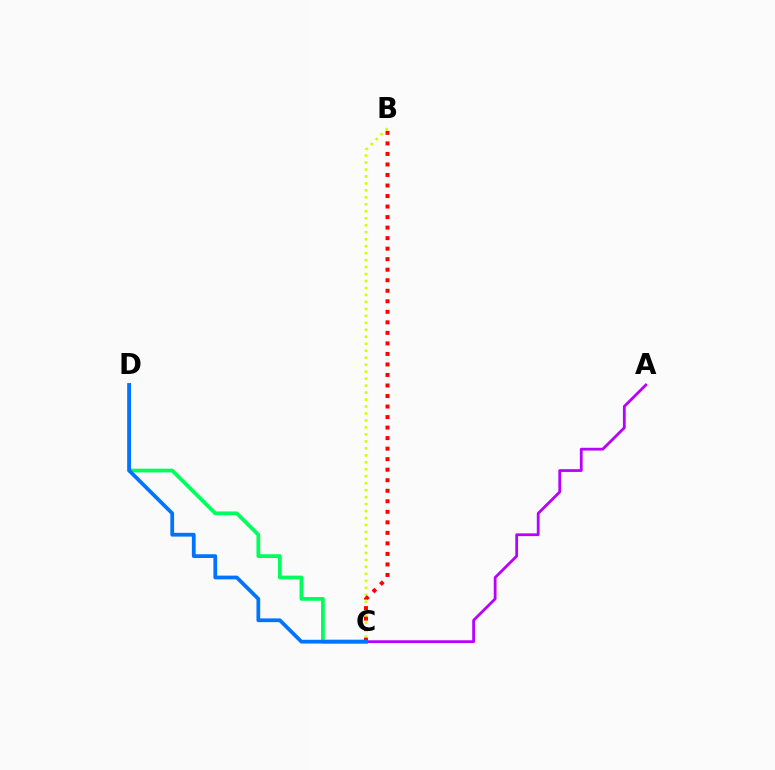{('C', 'D'): [{'color': '#00ff5c', 'line_style': 'solid', 'thickness': 2.71}, {'color': '#0074ff', 'line_style': 'solid', 'thickness': 2.71}], ('B', 'C'): [{'color': '#d1ff00', 'line_style': 'dotted', 'thickness': 1.89}, {'color': '#ff0000', 'line_style': 'dotted', 'thickness': 2.86}], ('A', 'C'): [{'color': '#b900ff', 'line_style': 'solid', 'thickness': 2.0}]}